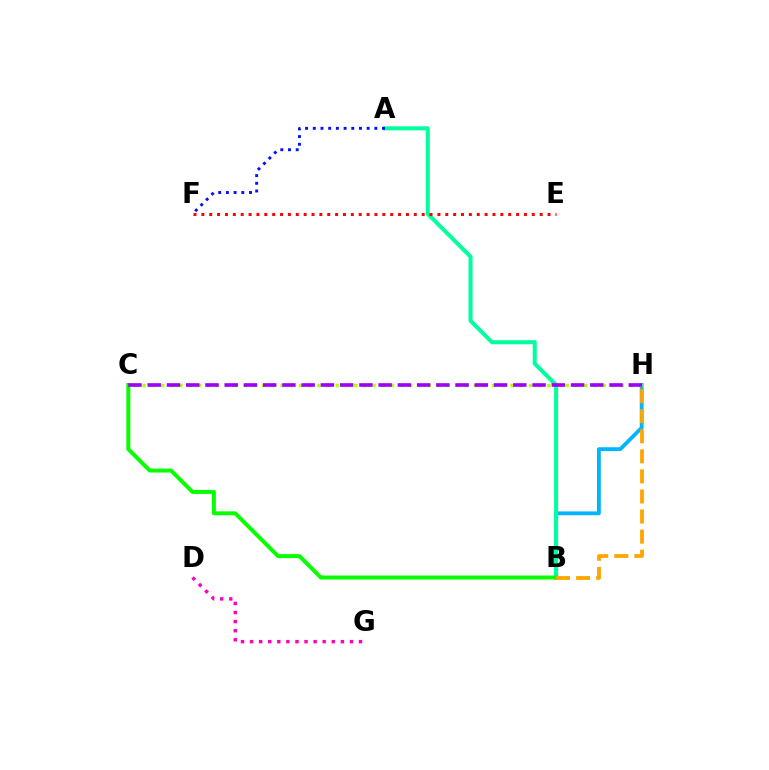{('D', 'G'): [{'color': '#ff00bd', 'line_style': 'dotted', 'thickness': 2.47}], ('B', 'H'): [{'color': '#00b5ff', 'line_style': 'solid', 'thickness': 2.75}, {'color': '#ffa500', 'line_style': 'dashed', 'thickness': 2.73}], ('A', 'B'): [{'color': '#00ff9d', 'line_style': 'solid', 'thickness': 2.9}], ('B', 'C'): [{'color': '#08ff00', 'line_style': 'solid', 'thickness': 2.86}], ('E', 'F'): [{'color': '#ff0000', 'line_style': 'dotted', 'thickness': 2.14}], ('C', 'H'): [{'color': '#b3ff00', 'line_style': 'dotted', 'thickness': 2.5}, {'color': '#9b00ff', 'line_style': 'dashed', 'thickness': 2.61}], ('A', 'F'): [{'color': '#0010ff', 'line_style': 'dotted', 'thickness': 2.09}]}